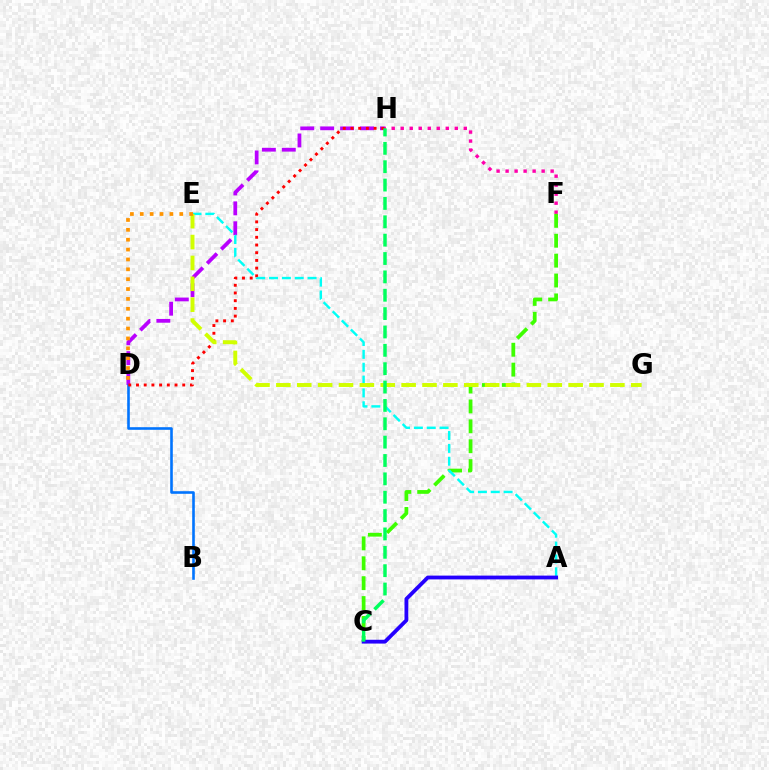{('F', 'H'): [{'color': '#ff00ac', 'line_style': 'dotted', 'thickness': 2.45}], ('D', 'H'): [{'color': '#b900ff', 'line_style': 'dashed', 'thickness': 2.71}, {'color': '#ff0000', 'line_style': 'dotted', 'thickness': 2.09}], ('C', 'F'): [{'color': '#3dff00', 'line_style': 'dashed', 'thickness': 2.7}], ('B', 'D'): [{'color': '#0074ff', 'line_style': 'solid', 'thickness': 1.87}], ('A', 'E'): [{'color': '#00fff6', 'line_style': 'dashed', 'thickness': 1.75}], ('A', 'C'): [{'color': '#2500ff', 'line_style': 'solid', 'thickness': 2.74}], ('E', 'G'): [{'color': '#d1ff00', 'line_style': 'dashed', 'thickness': 2.84}], ('C', 'H'): [{'color': '#00ff5c', 'line_style': 'dashed', 'thickness': 2.49}], ('D', 'E'): [{'color': '#ff9400', 'line_style': 'dotted', 'thickness': 2.68}]}